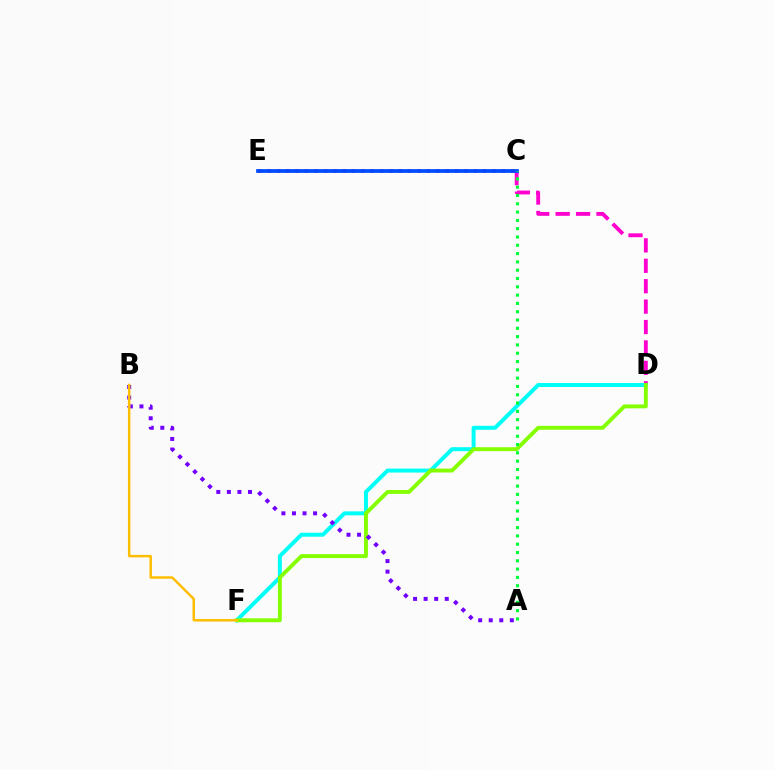{('C', 'D'): [{'color': '#ff00cf', 'line_style': 'dashed', 'thickness': 2.77}], ('C', 'E'): [{'color': '#ff0000', 'line_style': 'dotted', 'thickness': 2.55}, {'color': '#004bff', 'line_style': 'solid', 'thickness': 2.7}], ('D', 'F'): [{'color': '#00fff6', 'line_style': 'solid', 'thickness': 2.86}, {'color': '#84ff00', 'line_style': 'solid', 'thickness': 2.8}], ('A', 'B'): [{'color': '#7200ff', 'line_style': 'dotted', 'thickness': 2.87}], ('B', 'F'): [{'color': '#ffbd00', 'line_style': 'solid', 'thickness': 1.78}], ('A', 'C'): [{'color': '#00ff39', 'line_style': 'dotted', 'thickness': 2.26}]}